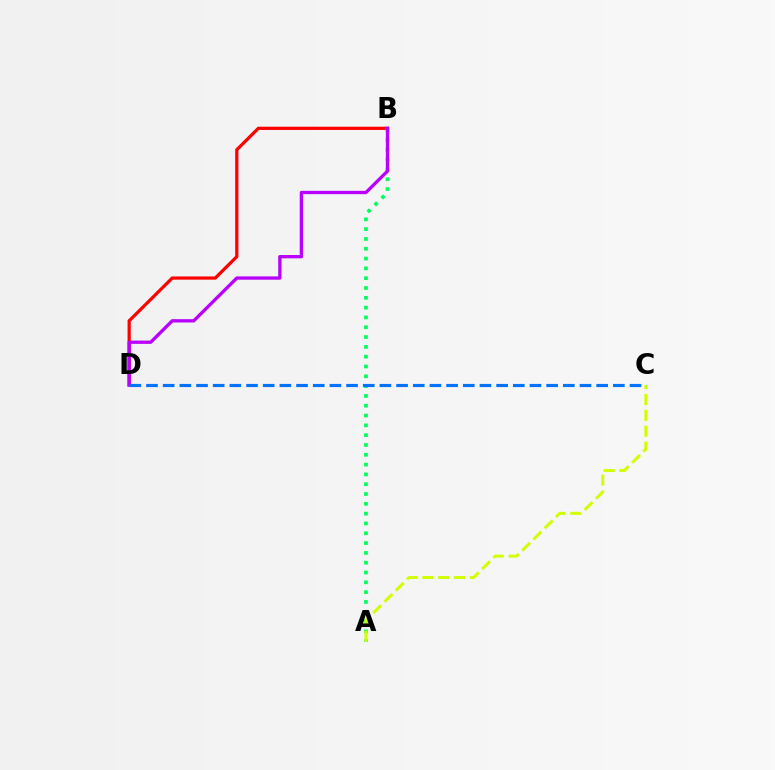{('B', 'D'): [{'color': '#ff0000', 'line_style': 'solid', 'thickness': 2.32}, {'color': '#b900ff', 'line_style': 'solid', 'thickness': 2.38}], ('A', 'B'): [{'color': '#00ff5c', 'line_style': 'dotted', 'thickness': 2.67}], ('A', 'C'): [{'color': '#d1ff00', 'line_style': 'dashed', 'thickness': 2.16}], ('C', 'D'): [{'color': '#0074ff', 'line_style': 'dashed', 'thickness': 2.26}]}